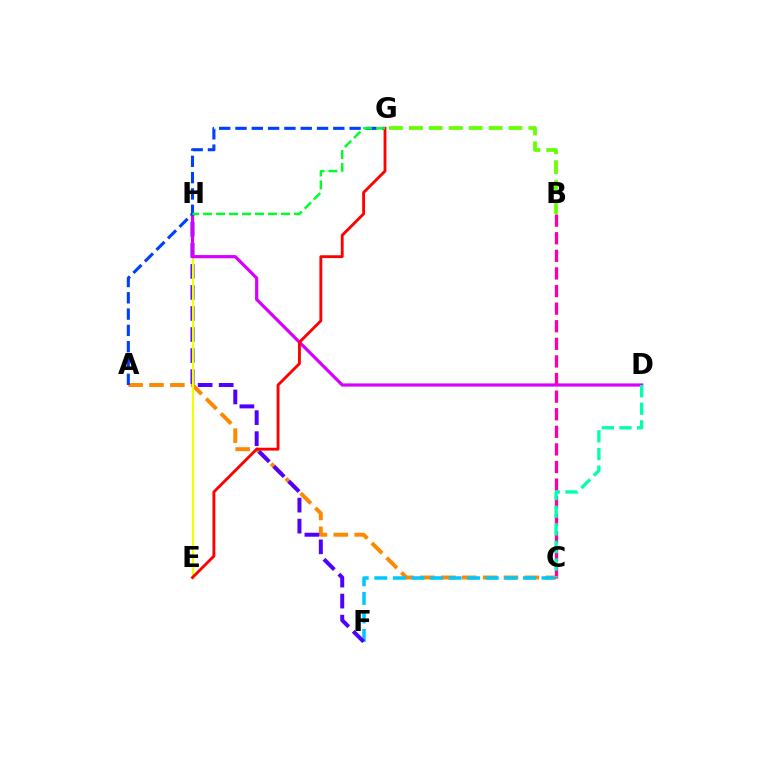{('A', 'C'): [{'color': '#ff8800', 'line_style': 'dashed', 'thickness': 2.84}], ('C', 'F'): [{'color': '#00c7ff', 'line_style': 'dashed', 'thickness': 2.52}], ('F', 'H'): [{'color': '#4f00ff', 'line_style': 'dashed', 'thickness': 2.86}], ('E', 'H'): [{'color': '#eeff00', 'line_style': 'solid', 'thickness': 1.57}], ('D', 'H'): [{'color': '#d600ff', 'line_style': 'solid', 'thickness': 2.3}], ('B', 'G'): [{'color': '#66ff00', 'line_style': 'dashed', 'thickness': 2.71}], ('A', 'G'): [{'color': '#003fff', 'line_style': 'dashed', 'thickness': 2.21}], ('E', 'G'): [{'color': '#ff0000', 'line_style': 'solid', 'thickness': 2.06}], ('B', 'C'): [{'color': '#ff00a0', 'line_style': 'dashed', 'thickness': 2.39}], ('C', 'D'): [{'color': '#00ffaf', 'line_style': 'dashed', 'thickness': 2.39}], ('G', 'H'): [{'color': '#00ff27', 'line_style': 'dashed', 'thickness': 1.76}]}